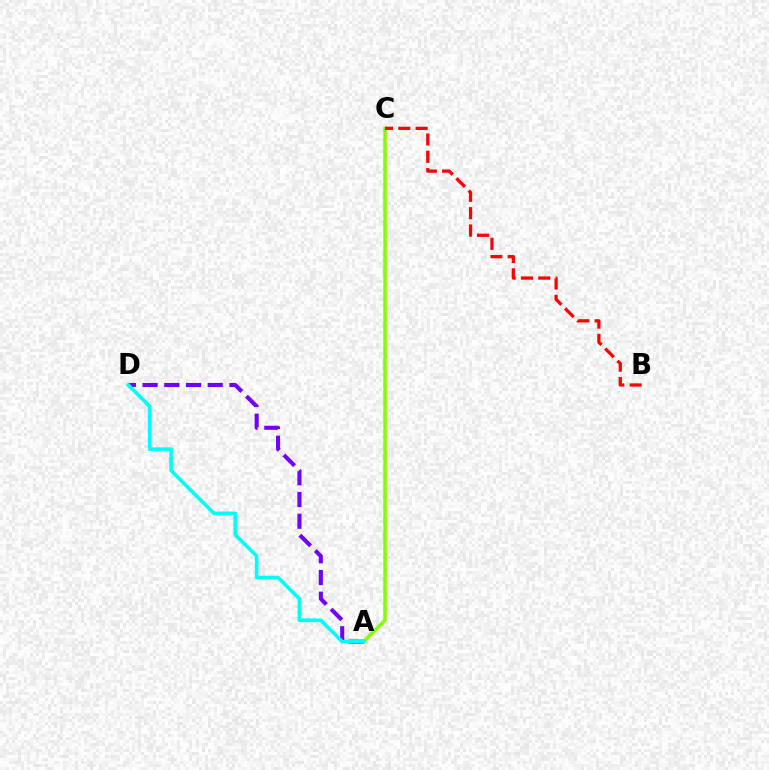{('A', 'C'): [{'color': '#84ff00', 'line_style': 'solid', 'thickness': 2.54}], ('A', 'D'): [{'color': '#7200ff', 'line_style': 'dashed', 'thickness': 2.95}, {'color': '#00fff6', 'line_style': 'solid', 'thickness': 2.61}], ('B', 'C'): [{'color': '#ff0000', 'line_style': 'dashed', 'thickness': 2.35}]}